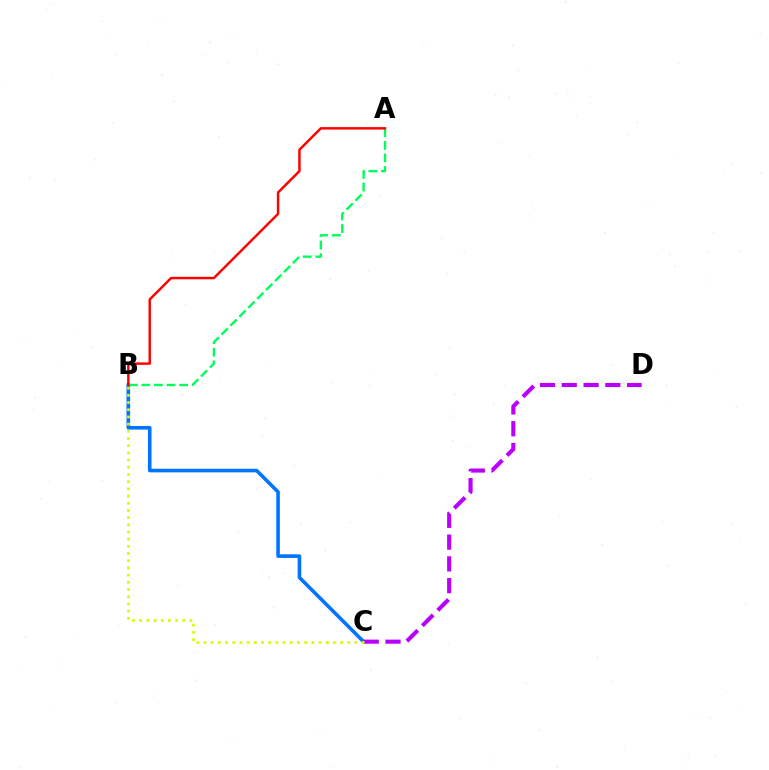{('B', 'C'): [{'color': '#0074ff', 'line_style': 'solid', 'thickness': 2.59}, {'color': '#d1ff00', 'line_style': 'dotted', 'thickness': 1.95}], ('C', 'D'): [{'color': '#b900ff', 'line_style': 'dashed', 'thickness': 2.96}], ('A', 'B'): [{'color': '#00ff5c', 'line_style': 'dashed', 'thickness': 1.71}, {'color': '#ff0000', 'line_style': 'solid', 'thickness': 1.76}]}